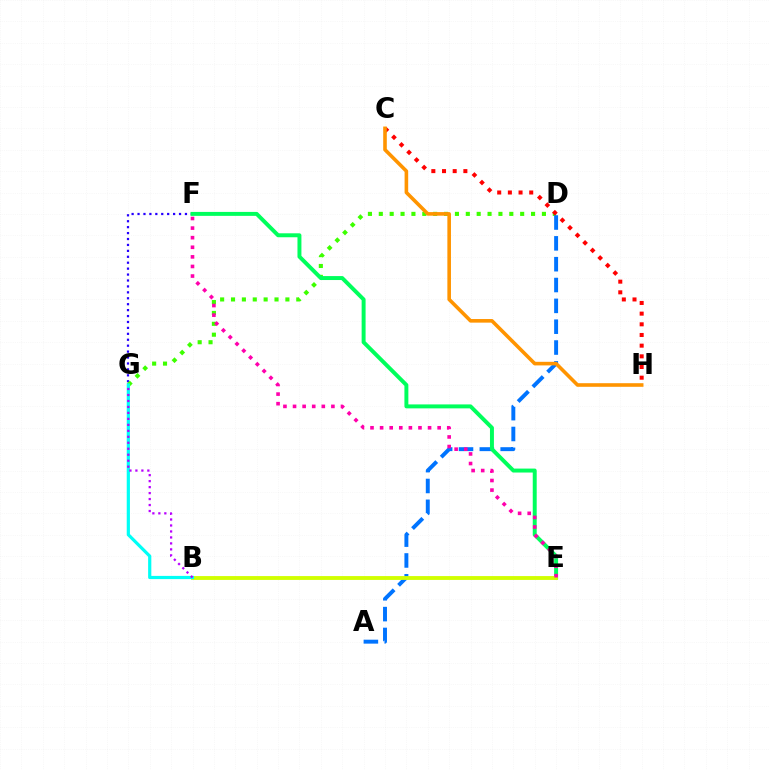{('F', 'G'): [{'color': '#2500ff', 'line_style': 'dotted', 'thickness': 1.61}], ('D', 'G'): [{'color': '#3dff00', 'line_style': 'dotted', 'thickness': 2.95}], ('A', 'D'): [{'color': '#0074ff', 'line_style': 'dashed', 'thickness': 2.83}], ('C', 'H'): [{'color': '#ff0000', 'line_style': 'dotted', 'thickness': 2.9}, {'color': '#ff9400', 'line_style': 'solid', 'thickness': 2.59}], ('E', 'F'): [{'color': '#00ff5c', 'line_style': 'solid', 'thickness': 2.85}, {'color': '#ff00ac', 'line_style': 'dotted', 'thickness': 2.61}], ('B', 'E'): [{'color': '#d1ff00', 'line_style': 'solid', 'thickness': 2.77}], ('B', 'G'): [{'color': '#00fff6', 'line_style': 'solid', 'thickness': 2.31}, {'color': '#b900ff', 'line_style': 'dotted', 'thickness': 1.62}]}